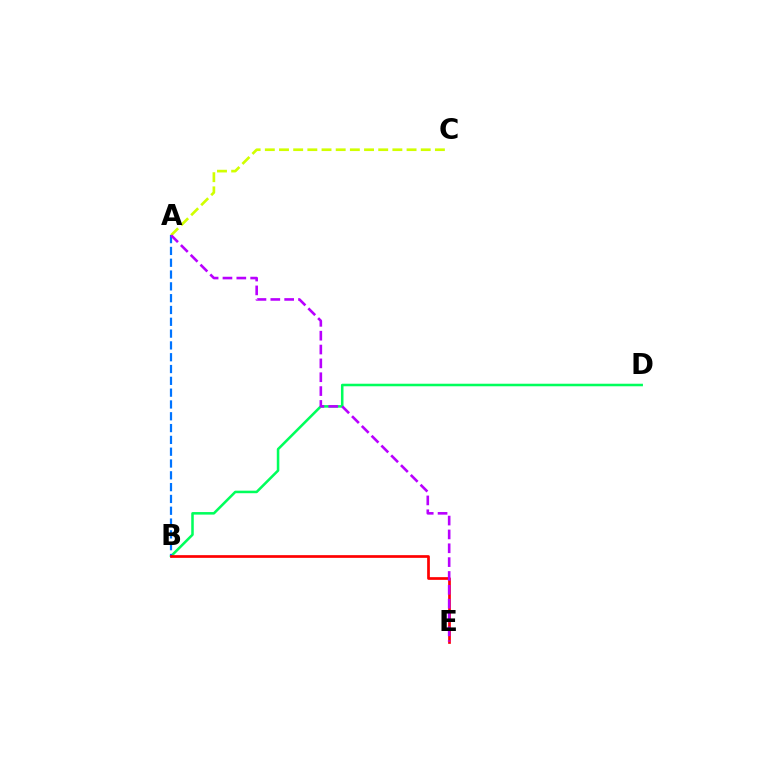{('B', 'D'): [{'color': '#00ff5c', 'line_style': 'solid', 'thickness': 1.83}], ('A', 'B'): [{'color': '#0074ff', 'line_style': 'dashed', 'thickness': 1.6}], ('B', 'E'): [{'color': '#ff0000', 'line_style': 'solid', 'thickness': 1.94}], ('A', 'C'): [{'color': '#d1ff00', 'line_style': 'dashed', 'thickness': 1.93}], ('A', 'E'): [{'color': '#b900ff', 'line_style': 'dashed', 'thickness': 1.88}]}